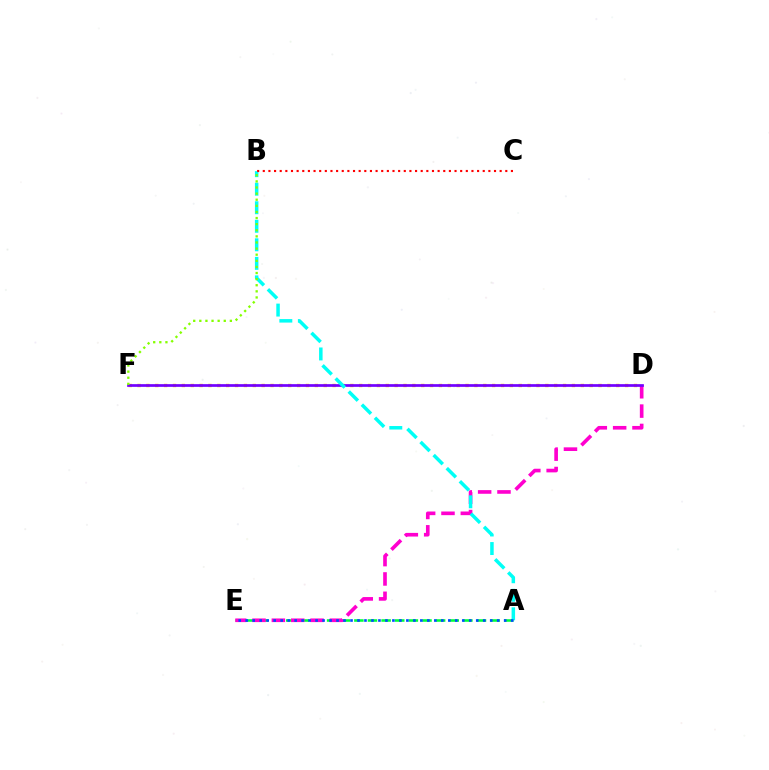{('A', 'E'): [{'color': '#00ff39', 'line_style': 'dashed', 'thickness': 1.85}, {'color': '#004bff', 'line_style': 'dotted', 'thickness': 1.9}], ('D', 'E'): [{'color': '#ff00cf', 'line_style': 'dashed', 'thickness': 2.63}], ('D', 'F'): [{'color': '#ffbd00', 'line_style': 'dotted', 'thickness': 2.41}, {'color': '#7200ff', 'line_style': 'solid', 'thickness': 1.95}], ('A', 'B'): [{'color': '#00fff6', 'line_style': 'dashed', 'thickness': 2.52}], ('B', 'F'): [{'color': '#84ff00', 'line_style': 'dotted', 'thickness': 1.66}], ('B', 'C'): [{'color': '#ff0000', 'line_style': 'dotted', 'thickness': 1.53}]}